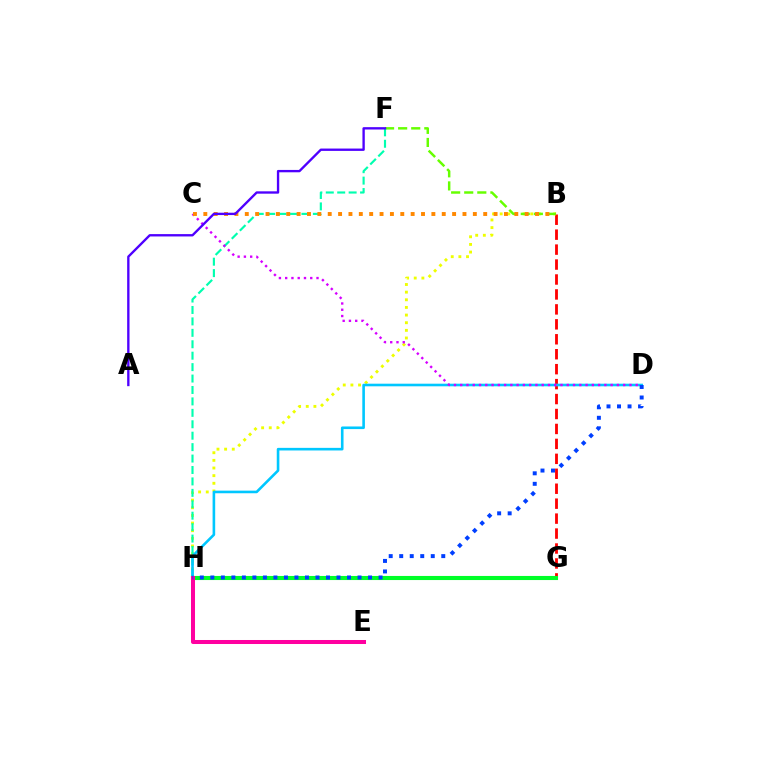{('B', 'G'): [{'color': '#ff0000', 'line_style': 'dashed', 'thickness': 2.03}], ('B', 'H'): [{'color': '#eeff00', 'line_style': 'dotted', 'thickness': 2.08}], ('B', 'F'): [{'color': '#66ff00', 'line_style': 'dashed', 'thickness': 1.78}], ('F', 'H'): [{'color': '#00ffaf', 'line_style': 'dashed', 'thickness': 1.55}], ('G', 'H'): [{'color': '#00ff27', 'line_style': 'solid', 'thickness': 2.95}], ('D', 'H'): [{'color': '#00c7ff', 'line_style': 'solid', 'thickness': 1.88}, {'color': '#003fff', 'line_style': 'dotted', 'thickness': 2.86}], ('E', 'H'): [{'color': '#ff00a0', 'line_style': 'solid', 'thickness': 2.89}], ('C', 'D'): [{'color': '#d600ff', 'line_style': 'dotted', 'thickness': 1.7}], ('B', 'C'): [{'color': '#ff8800', 'line_style': 'dotted', 'thickness': 2.82}], ('A', 'F'): [{'color': '#4f00ff', 'line_style': 'solid', 'thickness': 1.69}]}